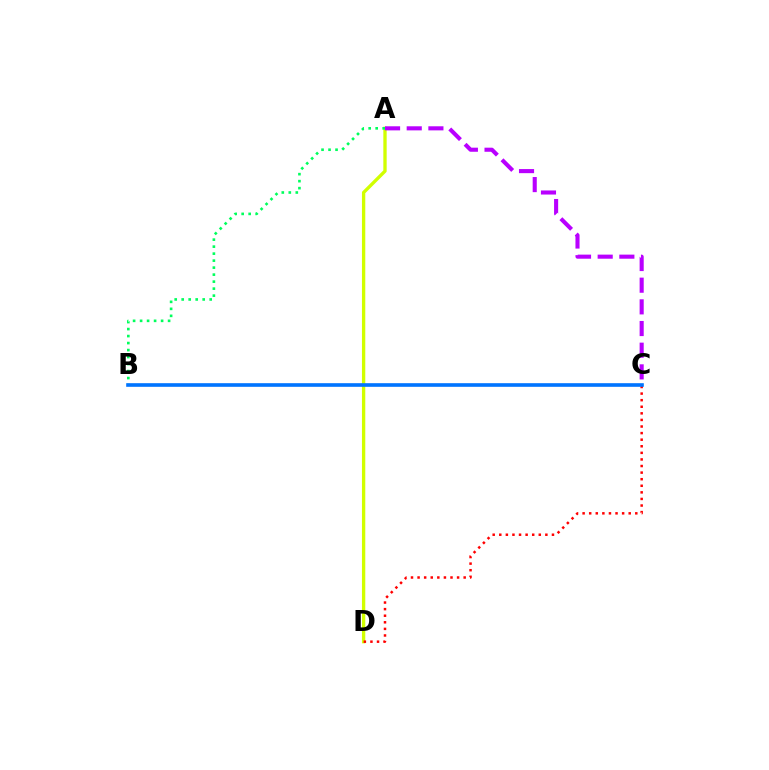{('A', 'D'): [{'color': '#d1ff00', 'line_style': 'solid', 'thickness': 2.4}], ('C', 'D'): [{'color': '#ff0000', 'line_style': 'dotted', 'thickness': 1.79}], ('A', 'B'): [{'color': '#00ff5c', 'line_style': 'dotted', 'thickness': 1.9}], ('A', 'C'): [{'color': '#b900ff', 'line_style': 'dashed', 'thickness': 2.94}], ('B', 'C'): [{'color': '#0074ff', 'line_style': 'solid', 'thickness': 2.61}]}